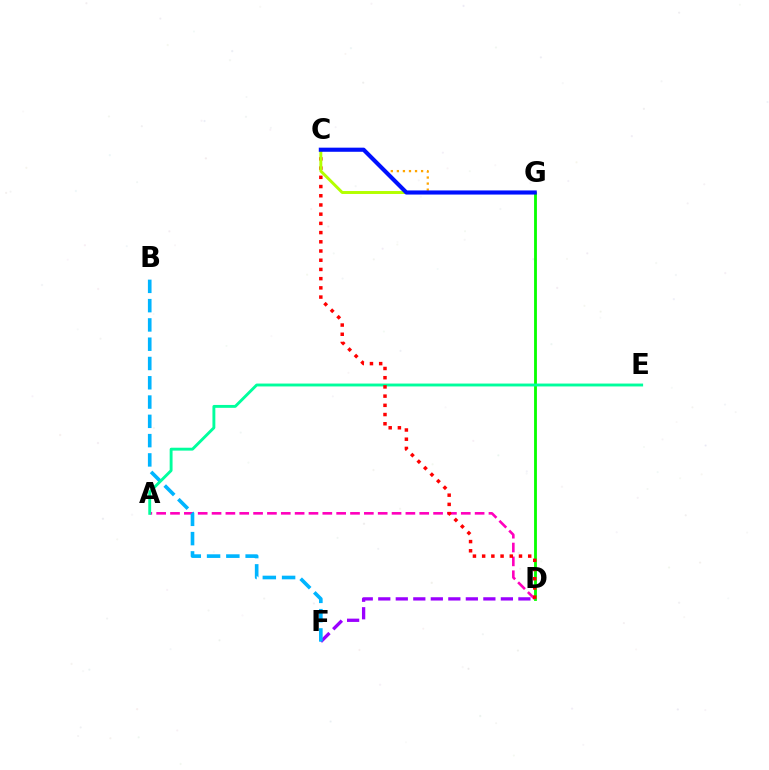{('D', 'G'): [{'color': '#08ff00', 'line_style': 'solid', 'thickness': 2.04}], ('A', 'D'): [{'color': '#ff00bd', 'line_style': 'dashed', 'thickness': 1.88}], ('D', 'F'): [{'color': '#9b00ff', 'line_style': 'dashed', 'thickness': 2.38}], ('C', 'G'): [{'color': '#ffa500', 'line_style': 'dotted', 'thickness': 1.64}, {'color': '#b3ff00', 'line_style': 'solid', 'thickness': 2.12}, {'color': '#0010ff', 'line_style': 'solid', 'thickness': 2.96}], ('B', 'F'): [{'color': '#00b5ff', 'line_style': 'dashed', 'thickness': 2.62}], ('A', 'E'): [{'color': '#00ff9d', 'line_style': 'solid', 'thickness': 2.08}], ('C', 'D'): [{'color': '#ff0000', 'line_style': 'dotted', 'thickness': 2.5}]}